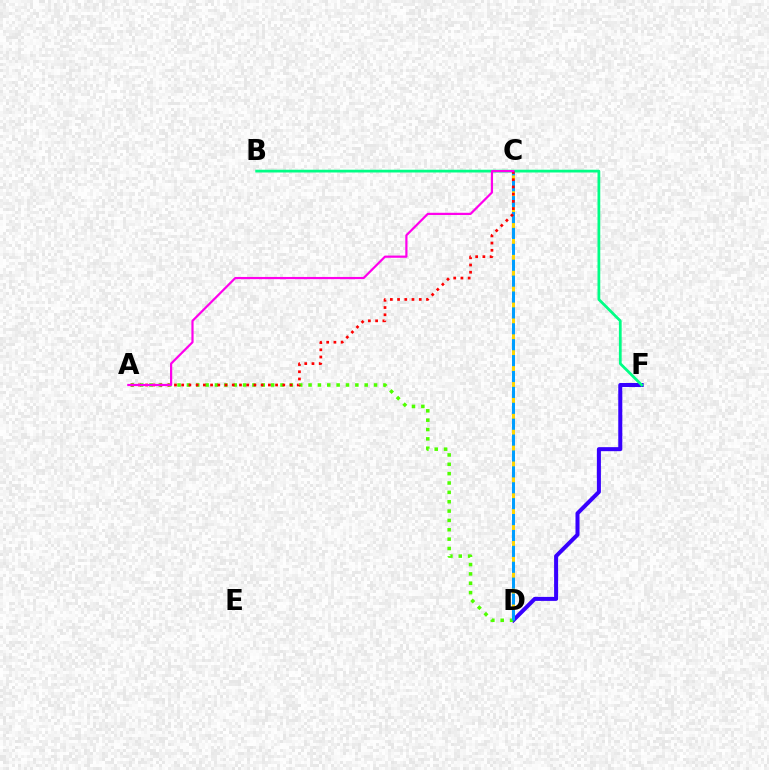{('C', 'D'): [{'color': '#ffd500', 'line_style': 'solid', 'thickness': 2.15}, {'color': '#009eff', 'line_style': 'dashed', 'thickness': 2.16}], ('D', 'F'): [{'color': '#3700ff', 'line_style': 'solid', 'thickness': 2.9}], ('A', 'D'): [{'color': '#4fff00', 'line_style': 'dotted', 'thickness': 2.54}], ('B', 'F'): [{'color': '#00ff86', 'line_style': 'solid', 'thickness': 1.99}], ('A', 'C'): [{'color': '#ff0000', 'line_style': 'dotted', 'thickness': 1.96}, {'color': '#ff00ed', 'line_style': 'solid', 'thickness': 1.59}]}